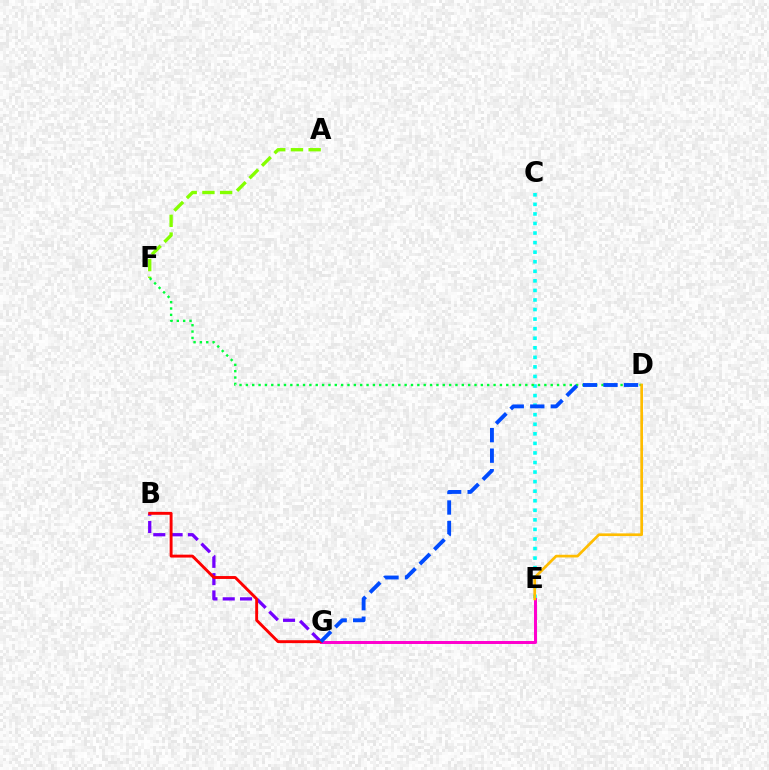{('B', 'G'): [{'color': '#7200ff', 'line_style': 'dashed', 'thickness': 2.35}, {'color': '#ff0000', 'line_style': 'solid', 'thickness': 2.09}], ('C', 'E'): [{'color': '#00fff6', 'line_style': 'dotted', 'thickness': 2.6}], ('E', 'G'): [{'color': '#ff00cf', 'line_style': 'solid', 'thickness': 2.14}], ('A', 'F'): [{'color': '#84ff00', 'line_style': 'dashed', 'thickness': 2.41}], ('D', 'F'): [{'color': '#00ff39', 'line_style': 'dotted', 'thickness': 1.73}], ('D', 'E'): [{'color': '#ffbd00', 'line_style': 'solid', 'thickness': 1.94}], ('D', 'G'): [{'color': '#004bff', 'line_style': 'dashed', 'thickness': 2.79}]}